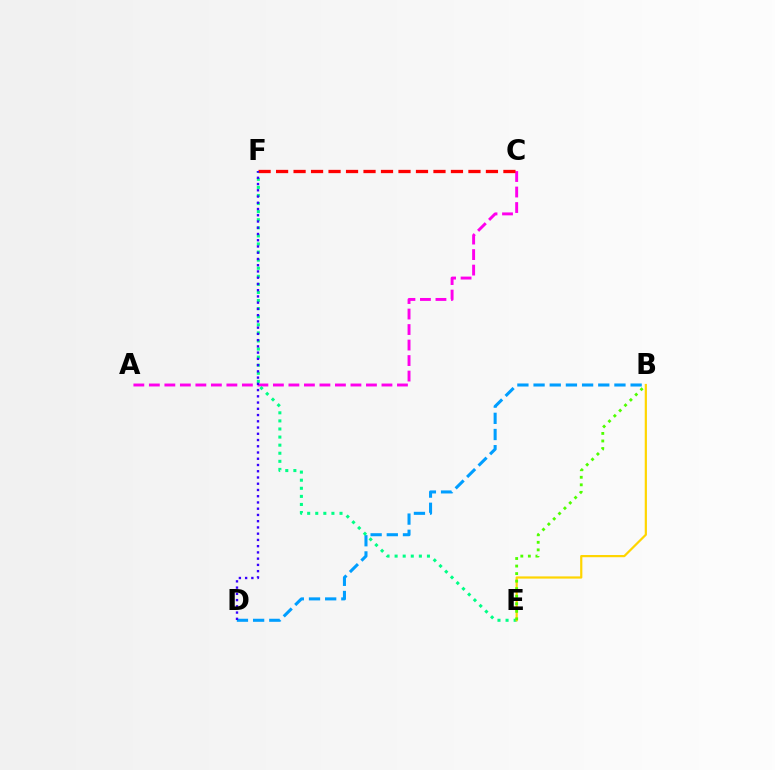{('A', 'C'): [{'color': '#ff00ed', 'line_style': 'dashed', 'thickness': 2.11}], ('B', 'D'): [{'color': '#009eff', 'line_style': 'dashed', 'thickness': 2.2}], ('E', 'F'): [{'color': '#00ff86', 'line_style': 'dotted', 'thickness': 2.2}], ('B', 'E'): [{'color': '#ffd500', 'line_style': 'solid', 'thickness': 1.59}, {'color': '#4fff00', 'line_style': 'dotted', 'thickness': 2.05}], ('C', 'F'): [{'color': '#ff0000', 'line_style': 'dashed', 'thickness': 2.38}], ('D', 'F'): [{'color': '#3700ff', 'line_style': 'dotted', 'thickness': 1.7}]}